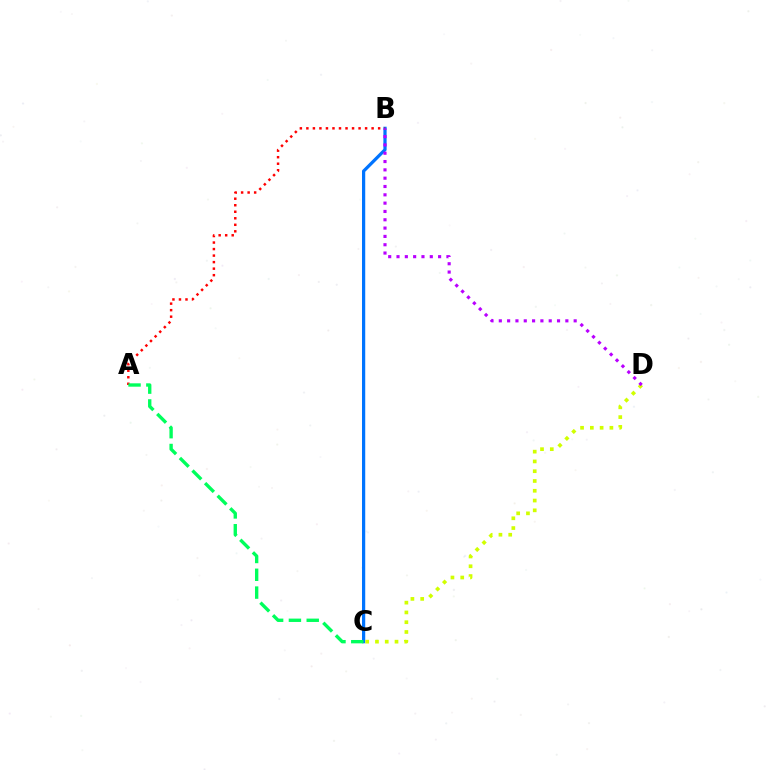{('B', 'C'): [{'color': '#0074ff', 'line_style': 'solid', 'thickness': 2.33}], ('A', 'B'): [{'color': '#ff0000', 'line_style': 'dotted', 'thickness': 1.77}], ('C', 'D'): [{'color': '#d1ff00', 'line_style': 'dotted', 'thickness': 2.66}], ('A', 'C'): [{'color': '#00ff5c', 'line_style': 'dashed', 'thickness': 2.42}], ('B', 'D'): [{'color': '#b900ff', 'line_style': 'dotted', 'thickness': 2.26}]}